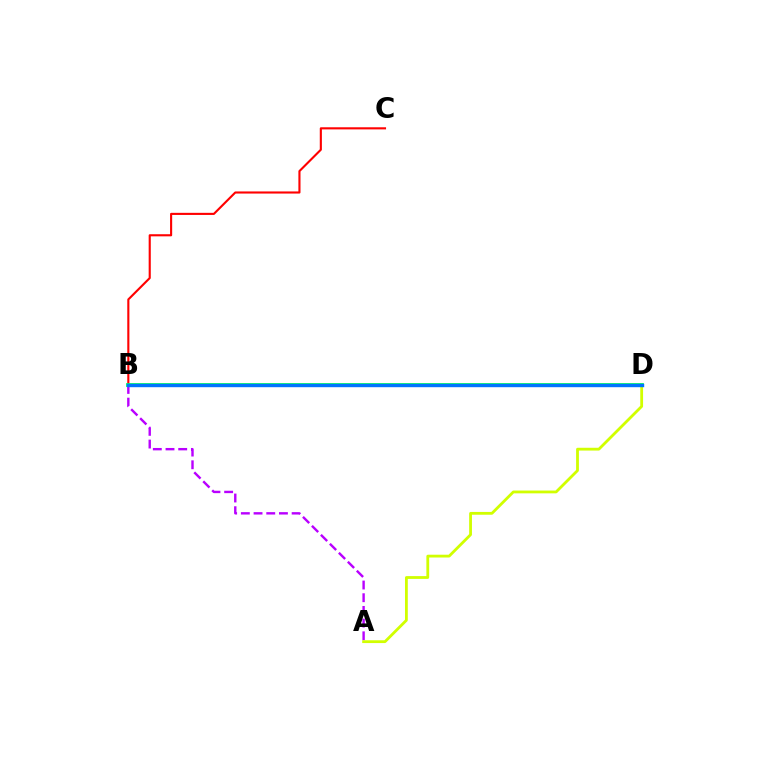{('A', 'B'): [{'color': '#b900ff', 'line_style': 'dashed', 'thickness': 1.72}], ('A', 'D'): [{'color': '#d1ff00', 'line_style': 'solid', 'thickness': 2.02}], ('B', 'C'): [{'color': '#ff0000', 'line_style': 'solid', 'thickness': 1.52}], ('B', 'D'): [{'color': '#00ff5c', 'line_style': 'solid', 'thickness': 2.72}, {'color': '#0074ff', 'line_style': 'solid', 'thickness': 2.44}]}